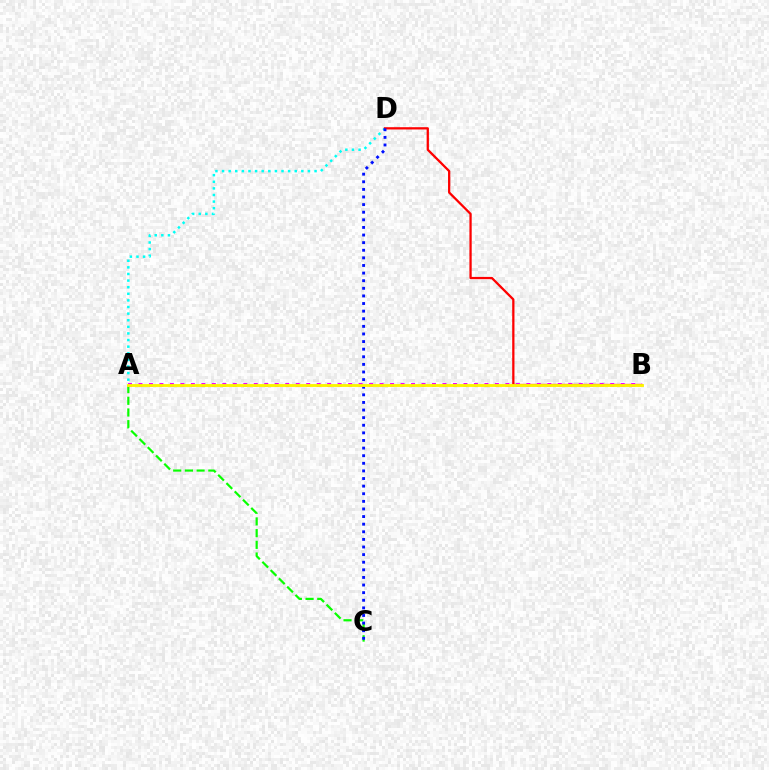{('A', 'D'): [{'color': '#00fff6', 'line_style': 'dotted', 'thickness': 1.8}], ('A', 'C'): [{'color': '#08ff00', 'line_style': 'dashed', 'thickness': 1.59}], ('B', 'D'): [{'color': '#ff0000', 'line_style': 'solid', 'thickness': 1.64}], ('A', 'B'): [{'color': '#ee00ff', 'line_style': 'dotted', 'thickness': 2.85}, {'color': '#fcf500', 'line_style': 'solid', 'thickness': 2.06}], ('C', 'D'): [{'color': '#0010ff', 'line_style': 'dotted', 'thickness': 2.07}]}